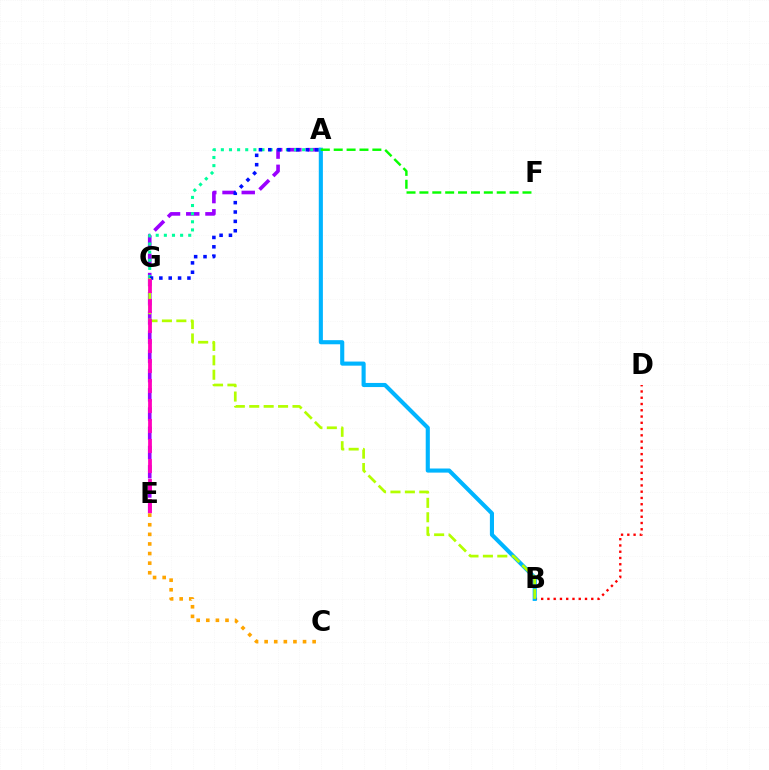{('B', 'D'): [{'color': '#ff0000', 'line_style': 'dotted', 'thickness': 1.7}], ('A', 'E'): [{'color': '#9b00ff', 'line_style': 'dashed', 'thickness': 2.61}], ('A', 'G'): [{'color': '#00ff9d', 'line_style': 'dotted', 'thickness': 2.21}, {'color': '#0010ff', 'line_style': 'dotted', 'thickness': 2.54}], ('A', 'B'): [{'color': '#00b5ff', 'line_style': 'solid', 'thickness': 2.96}], ('B', 'G'): [{'color': '#b3ff00', 'line_style': 'dashed', 'thickness': 1.96}], ('A', 'F'): [{'color': '#08ff00', 'line_style': 'dashed', 'thickness': 1.75}], ('C', 'E'): [{'color': '#ffa500', 'line_style': 'dotted', 'thickness': 2.61}], ('E', 'G'): [{'color': '#ff00bd', 'line_style': 'dashed', 'thickness': 2.72}]}